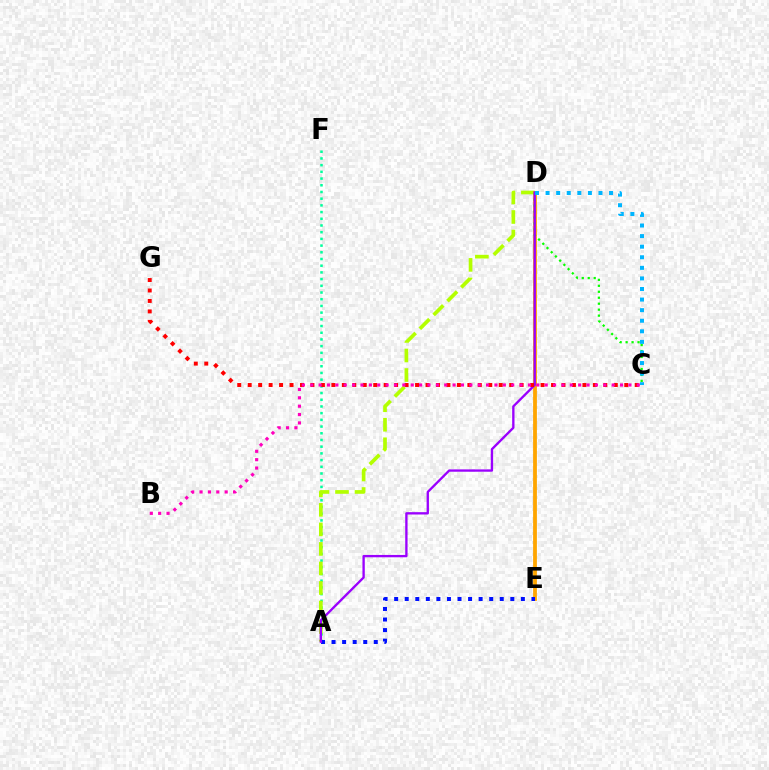{('A', 'F'): [{'color': '#00ff9d', 'line_style': 'dotted', 'thickness': 1.82}], ('A', 'D'): [{'color': '#b3ff00', 'line_style': 'dashed', 'thickness': 2.65}, {'color': '#9b00ff', 'line_style': 'solid', 'thickness': 1.68}], ('D', 'E'): [{'color': '#ffa500', 'line_style': 'solid', 'thickness': 2.73}], ('C', 'D'): [{'color': '#08ff00', 'line_style': 'dotted', 'thickness': 1.62}, {'color': '#00b5ff', 'line_style': 'dotted', 'thickness': 2.87}], ('A', 'E'): [{'color': '#0010ff', 'line_style': 'dotted', 'thickness': 2.87}], ('C', 'G'): [{'color': '#ff0000', 'line_style': 'dotted', 'thickness': 2.84}], ('B', 'C'): [{'color': '#ff00bd', 'line_style': 'dotted', 'thickness': 2.27}]}